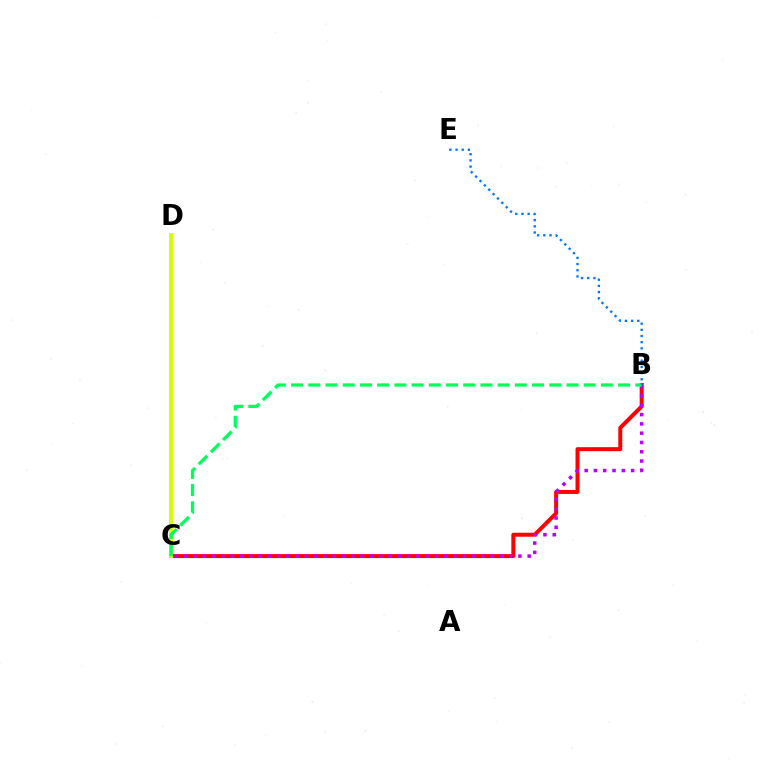{('B', 'C'): [{'color': '#ff0000', 'line_style': 'solid', 'thickness': 2.87}, {'color': '#b900ff', 'line_style': 'dotted', 'thickness': 2.52}, {'color': '#00ff5c', 'line_style': 'dashed', 'thickness': 2.34}], ('C', 'D'): [{'color': '#d1ff00', 'line_style': 'solid', 'thickness': 2.81}], ('B', 'E'): [{'color': '#0074ff', 'line_style': 'dotted', 'thickness': 1.68}]}